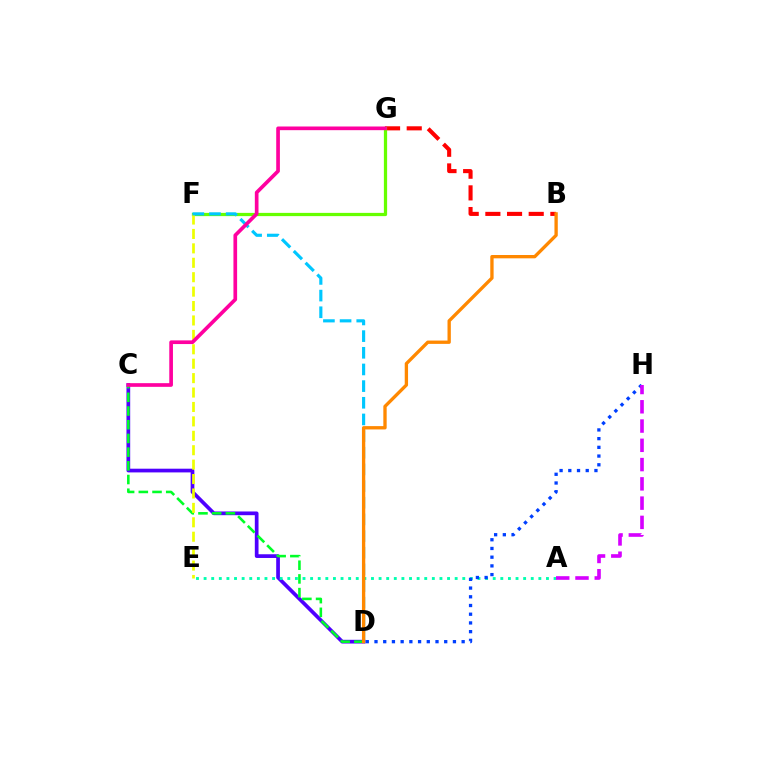{('C', 'D'): [{'color': '#4f00ff', 'line_style': 'solid', 'thickness': 2.67}, {'color': '#00ff27', 'line_style': 'dashed', 'thickness': 1.86}], ('A', 'E'): [{'color': '#00ffaf', 'line_style': 'dotted', 'thickness': 2.07}], ('B', 'G'): [{'color': '#ff0000', 'line_style': 'dashed', 'thickness': 2.94}], ('F', 'G'): [{'color': '#66ff00', 'line_style': 'solid', 'thickness': 2.33}], ('E', 'F'): [{'color': '#eeff00', 'line_style': 'dashed', 'thickness': 1.96}], ('D', 'F'): [{'color': '#00c7ff', 'line_style': 'dashed', 'thickness': 2.26}], ('B', 'D'): [{'color': '#ff8800', 'line_style': 'solid', 'thickness': 2.4}], ('D', 'H'): [{'color': '#003fff', 'line_style': 'dotted', 'thickness': 2.37}], ('C', 'G'): [{'color': '#ff00a0', 'line_style': 'solid', 'thickness': 2.65}], ('A', 'H'): [{'color': '#d600ff', 'line_style': 'dashed', 'thickness': 2.62}]}